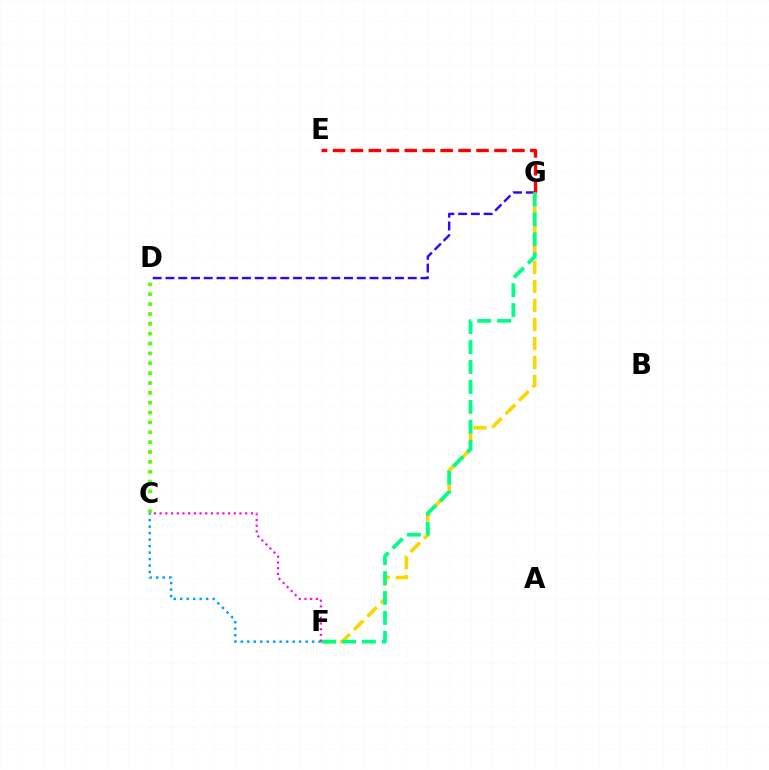{('D', 'G'): [{'color': '#3700ff', 'line_style': 'dashed', 'thickness': 1.73}], ('E', 'G'): [{'color': '#ff0000', 'line_style': 'dashed', 'thickness': 2.44}], ('F', 'G'): [{'color': '#ffd500', 'line_style': 'dashed', 'thickness': 2.58}, {'color': '#00ff86', 'line_style': 'dashed', 'thickness': 2.71}], ('C', 'F'): [{'color': '#ff00ed', 'line_style': 'dotted', 'thickness': 1.55}, {'color': '#009eff', 'line_style': 'dotted', 'thickness': 1.76}], ('C', 'D'): [{'color': '#4fff00', 'line_style': 'dotted', 'thickness': 2.68}]}